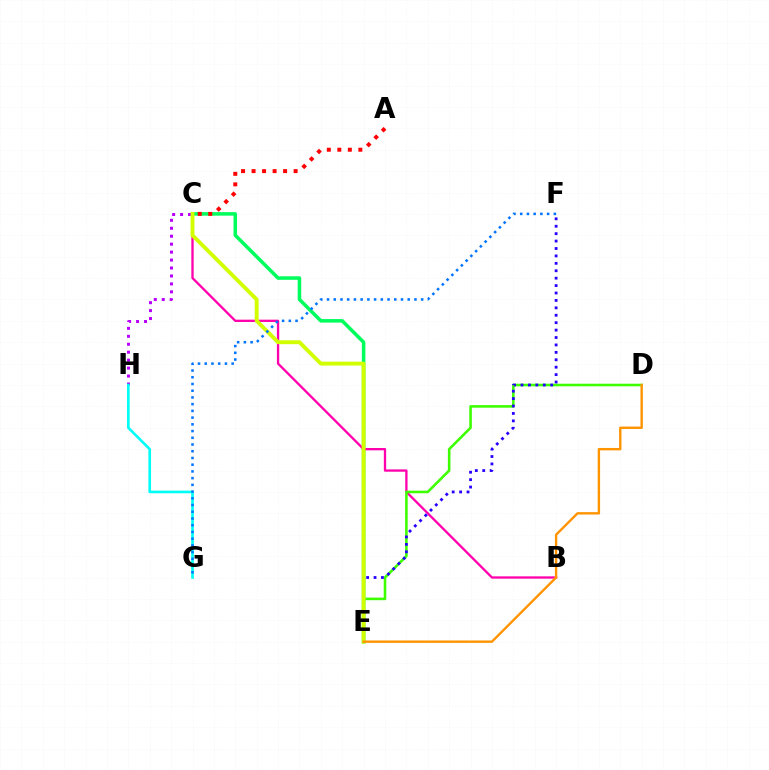{('C', 'E'): [{'color': '#00ff5c', 'line_style': 'solid', 'thickness': 2.55}, {'color': '#d1ff00', 'line_style': 'solid', 'thickness': 2.81}], ('B', 'C'): [{'color': '#ff00ac', 'line_style': 'solid', 'thickness': 1.66}], ('C', 'H'): [{'color': '#b900ff', 'line_style': 'dotted', 'thickness': 2.16}], ('D', 'E'): [{'color': '#3dff00', 'line_style': 'solid', 'thickness': 1.86}, {'color': '#ff9400', 'line_style': 'solid', 'thickness': 1.72}], ('E', 'F'): [{'color': '#2500ff', 'line_style': 'dotted', 'thickness': 2.02}], ('A', 'C'): [{'color': '#ff0000', 'line_style': 'dotted', 'thickness': 2.86}], ('G', 'H'): [{'color': '#00fff6', 'line_style': 'solid', 'thickness': 1.91}], ('F', 'G'): [{'color': '#0074ff', 'line_style': 'dotted', 'thickness': 1.83}]}